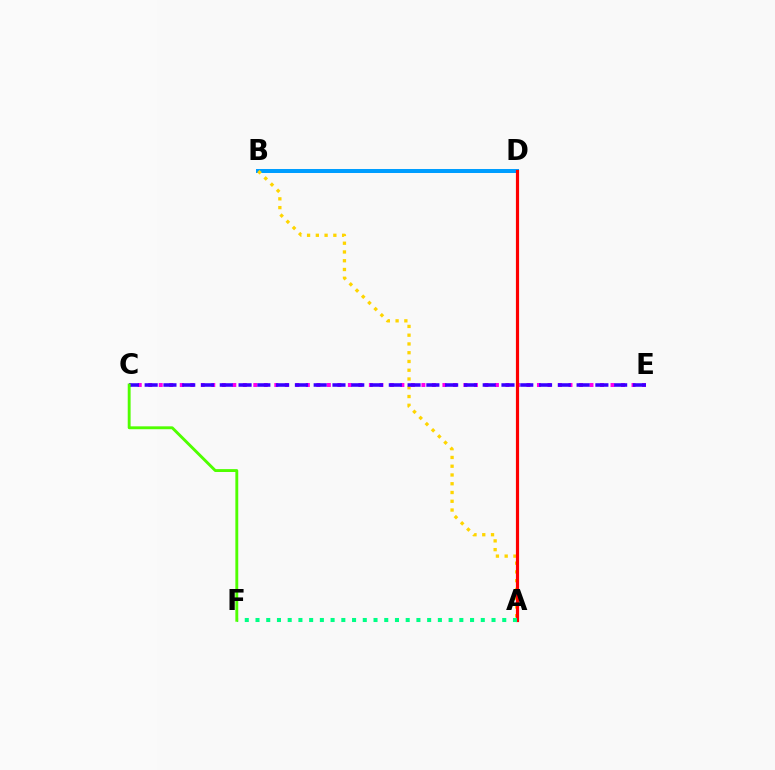{('B', 'D'): [{'color': '#009eff', 'line_style': 'solid', 'thickness': 2.88}], ('A', 'B'): [{'color': '#ffd500', 'line_style': 'dotted', 'thickness': 2.38}], ('C', 'E'): [{'color': '#ff00ed', 'line_style': 'dotted', 'thickness': 2.85}, {'color': '#3700ff', 'line_style': 'dashed', 'thickness': 2.55}], ('A', 'D'): [{'color': '#ff0000', 'line_style': 'solid', 'thickness': 2.28}], ('A', 'F'): [{'color': '#00ff86', 'line_style': 'dotted', 'thickness': 2.91}], ('C', 'F'): [{'color': '#4fff00', 'line_style': 'solid', 'thickness': 2.07}]}